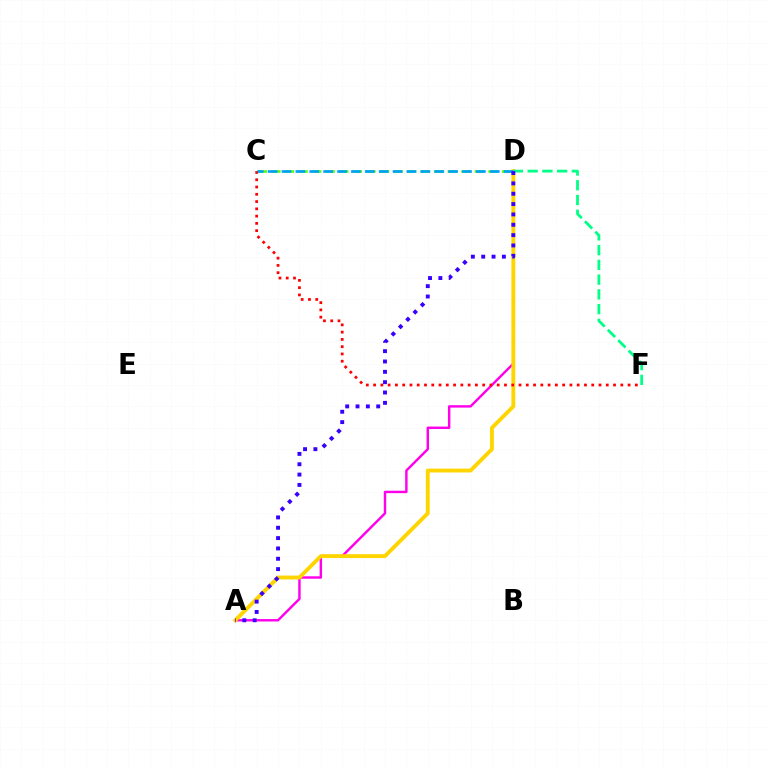{('C', 'D'): [{'color': '#4fff00', 'line_style': 'dashed', 'thickness': 1.84}, {'color': '#009eff', 'line_style': 'dashed', 'thickness': 1.89}], ('A', 'D'): [{'color': '#ff00ed', 'line_style': 'solid', 'thickness': 1.75}, {'color': '#ffd500', 'line_style': 'solid', 'thickness': 2.78}, {'color': '#3700ff', 'line_style': 'dotted', 'thickness': 2.81}], ('D', 'F'): [{'color': '#00ff86', 'line_style': 'dashed', 'thickness': 2.0}], ('C', 'F'): [{'color': '#ff0000', 'line_style': 'dotted', 'thickness': 1.98}]}